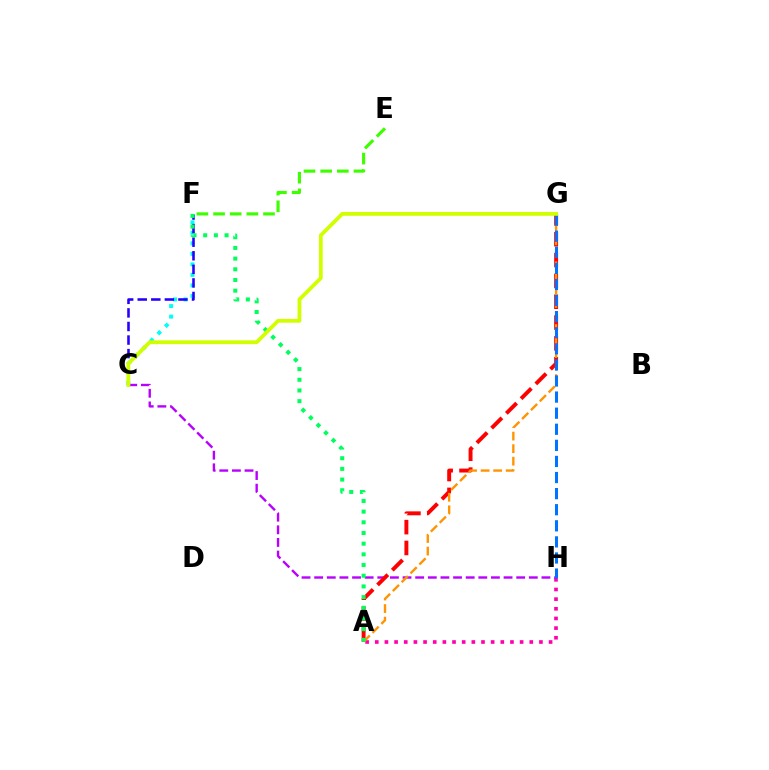{('A', 'H'): [{'color': '#ff00ac', 'line_style': 'dotted', 'thickness': 2.62}], ('C', 'H'): [{'color': '#b900ff', 'line_style': 'dashed', 'thickness': 1.72}], ('C', 'F'): [{'color': '#00fff6', 'line_style': 'dotted', 'thickness': 2.86}, {'color': '#2500ff', 'line_style': 'dashed', 'thickness': 1.84}], ('A', 'G'): [{'color': '#ff0000', 'line_style': 'dashed', 'thickness': 2.83}, {'color': '#ff9400', 'line_style': 'dashed', 'thickness': 1.7}], ('A', 'F'): [{'color': '#00ff5c', 'line_style': 'dotted', 'thickness': 2.9}], ('E', 'F'): [{'color': '#3dff00', 'line_style': 'dashed', 'thickness': 2.26}], ('G', 'H'): [{'color': '#0074ff', 'line_style': 'dashed', 'thickness': 2.19}], ('C', 'G'): [{'color': '#d1ff00', 'line_style': 'solid', 'thickness': 2.72}]}